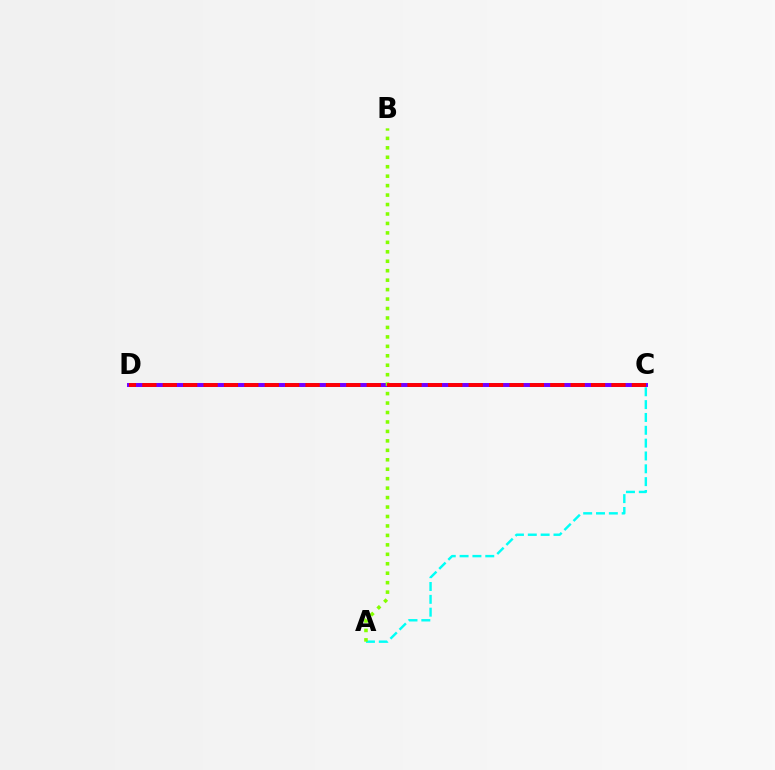{('A', 'C'): [{'color': '#00fff6', 'line_style': 'dashed', 'thickness': 1.74}], ('C', 'D'): [{'color': '#7200ff', 'line_style': 'solid', 'thickness': 2.85}, {'color': '#ff0000', 'line_style': 'dashed', 'thickness': 2.77}], ('A', 'B'): [{'color': '#84ff00', 'line_style': 'dotted', 'thickness': 2.57}]}